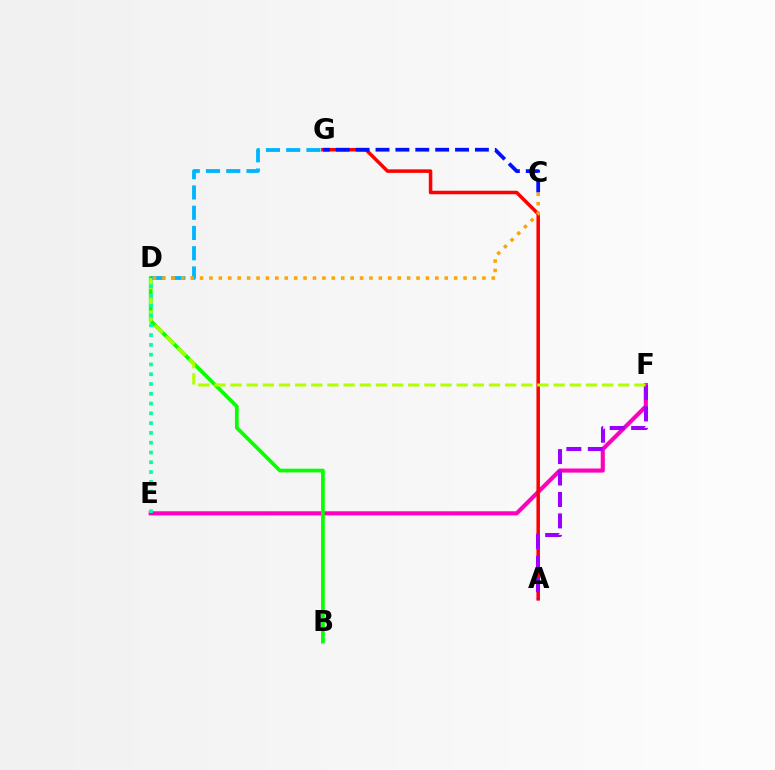{('E', 'F'): [{'color': '#ff00bd', 'line_style': 'solid', 'thickness': 2.97}], ('B', 'D'): [{'color': '#08ff00', 'line_style': 'solid', 'thickness': 2.68}], ('A', 'G'): [{'color': '#ff0000', 'line_style': 'solid', 'thickness': 2.53}], ('D', 'G'): [{'color': '#00b5ff', 'line_style': 'dashed', 'thickness': 2.75}], ('A', 'F'): [{'color': '#9b00ff', 'line_style': 'dashed', 'thickness': 2.91}], ('D', 'F'): [{'color': '#b3ff00', 'line_style': 'dashed', 'thickness': 2.19}], ('C', 'G'): [{'color': '#0010ff', 'line_style': 'dashed', 'thickness': 2.7}], ('D', 'E'): [{'color': '#00ff9d', 'line_style': 'dotted', 'thickness': 2.66}], ('C', 'D'): [{'color': '#ffa500', 'line_style': 'dotted', 'thickness': 2.56}]}